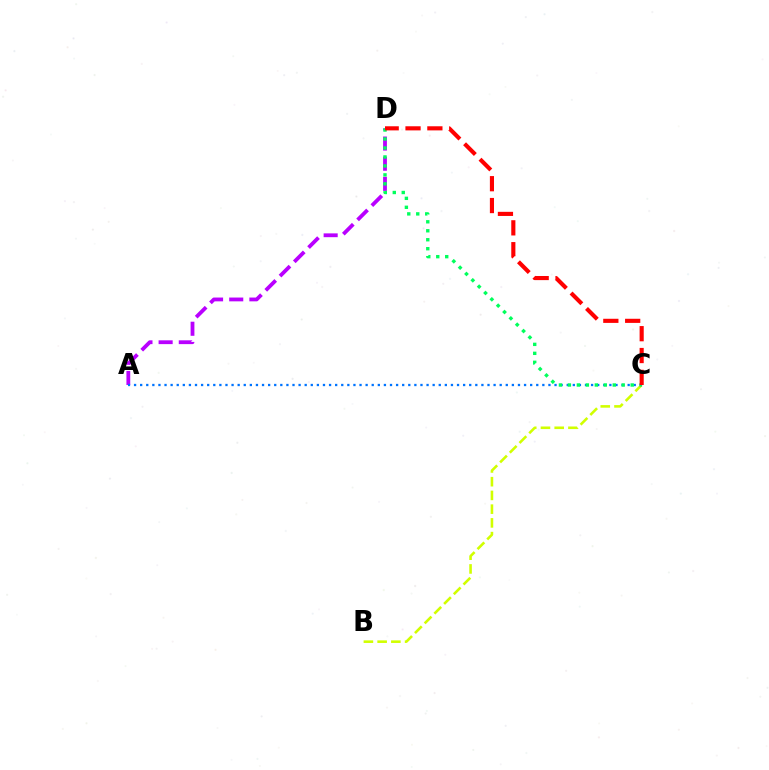{('A', 'D'): [{'color': '#b900ff', 'line_style': 'dashed', 'thickness': 2.74}], ('B', 'C'): [{'color': '#d1ff00', 'line_style': 'dashed', 'thickness': 1.87}], ('A', 'C'): [{'color': '#0074ff', 'line_style': 'dotted', 'thickness': 1.66}], ('C', 'D'): [{'color': '#00ff5c', 'line_style': 'dotted', 'thickness': 2.44}, {'color': '#ff0000', 'line_style': 'dashed', 'thickness': 2.97}]}